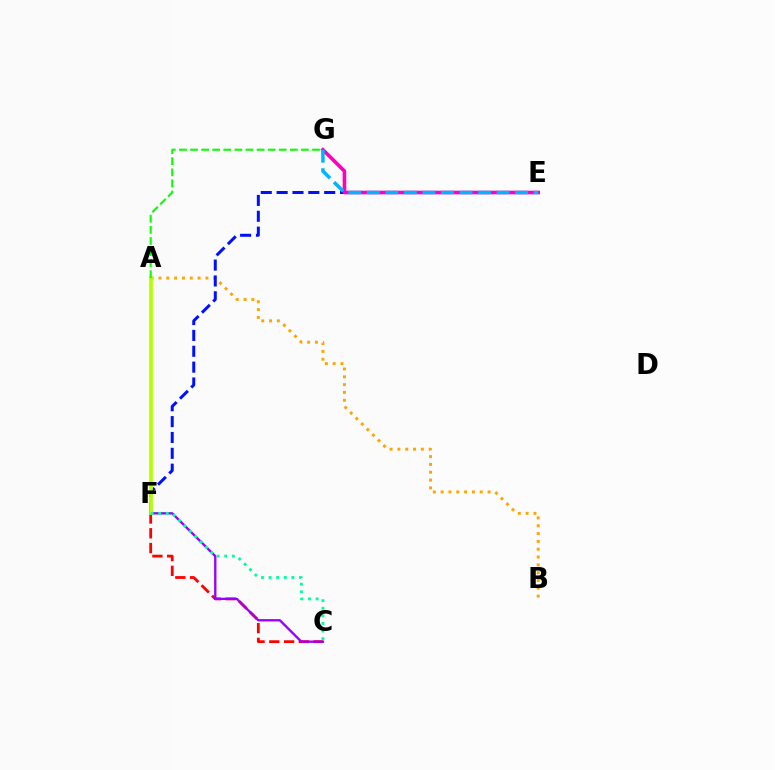{('C', 'F'): [{'color': '#ff0000', 'line_style': 'dashed', 'thickness': 2.01}, {'color': '#9b00ff', 'line_style': 'solid', 'thickness': 1.69}, {'color': '#00ff9d', 'line_style': 'dotted', 'thickness': 2.06}], ('A', 'B'): [{'color': '#ffa500', 'line_style': 'dotted', 'thickness': 2.12}], ('E', 'F'): [{'color': '#0010ff', 'line_style': 'dashed', 'thickness': 2.15}], ('E', 'G'): [{'color': '#ff00bd', 'line_style': 'solid', 'thickness': 2.6}, {'color': '#00b5ff', 'line_style': 'dashed', 'thickness': 2.52}], ('A', 'F'): [{'color': '#b3ff00', 'line_style': 'solid', 'thickness': 2.67}], ('A', 'G'): [{'color': '#08ff00', 'line_style': 'dashed', 'thickness': 1.51}]}